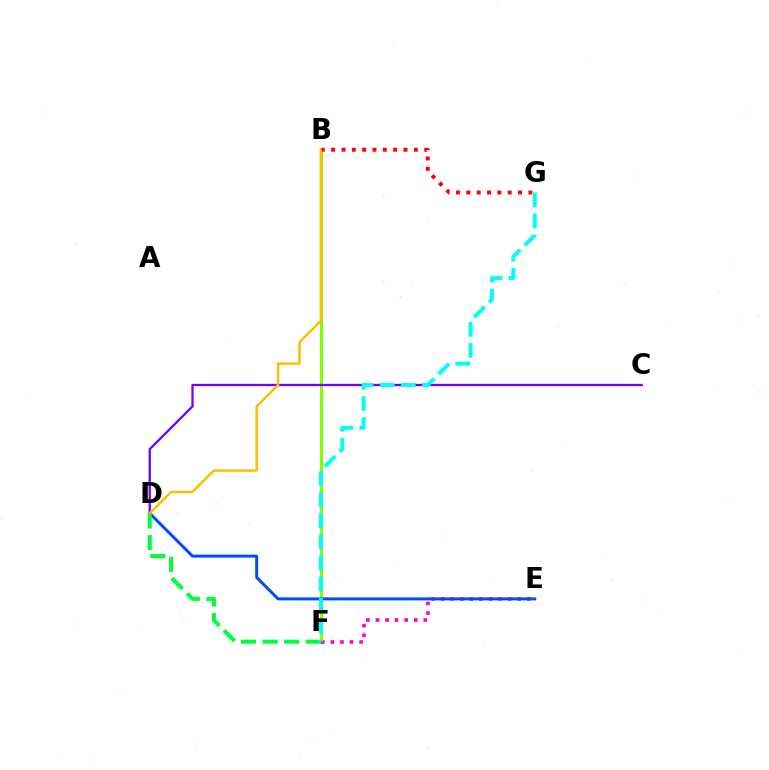{('B', 'F'): [{'color': '#84ff00', 'line_style': 'solid', 'thickness': 2.18}], ('E', 'F'): [{'color': '#ff00cf', 'line_style': 'dotted', 'thickness': 2.6}], ('D', 'E'): [{'color': '#004bff', 'line_style': 'solid', 'thickness': 2.15}], ('D', 'F'): [{'color': '#00ff39', 'line_style': 'dashed', 'thickness': 2.93}], ('B', 'G'): [{'color': '#ff0000', 'line_style': 'dotted', 'thickness': 2.81}], ('C', 'D'): [{'color': '#7200ff', 'line_style': 'solid', 'thickness': 1.65}], ('F', 'G'): [{'color': '#00fff6', 'line_style': 'dashed', 'thickness': 2.86}], ('B', 'D'): [{'color': '#ffbd00', 'line_style': 'solid', 'thickness': 1.77}]}